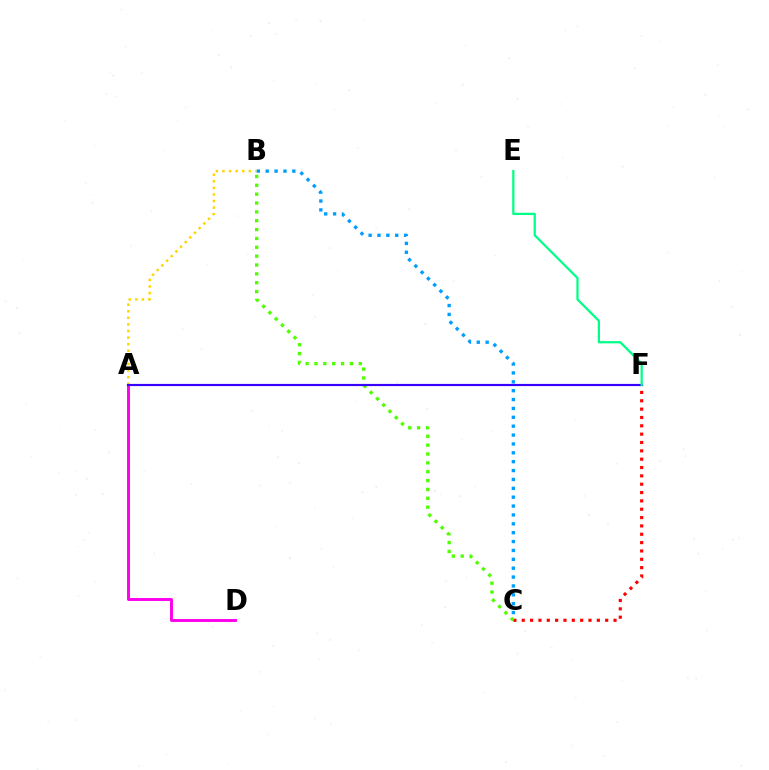{('A', 'D'): [{'color': '#ff00ed', 'line_style': 'solid', 'thickness': 2.11}], ('A', 'B'): [{'color': '#ffd500', 'line_style': 'dotted', 'thickness': 1.79}], ('B', 'C'): [{'color': '#009eff', 'line_style': 'dotted', 'thickness': 2.41}, {'color': '#4fff00', 'line_style': 'dotted', 'thickness': 2.41}], ('C', 'F'): [{'color': '#ff0000', 'line_style': 'dotted', 'thickness': 2.27}], ('A', 'F'): [{'color': '#3700ff', 'line_style': 'solid', 'thickness': 1.57}], ('E', 'F'): [{'color': '#00ff86', 'line_style': 'solid', 'thickness': 1.62}]}